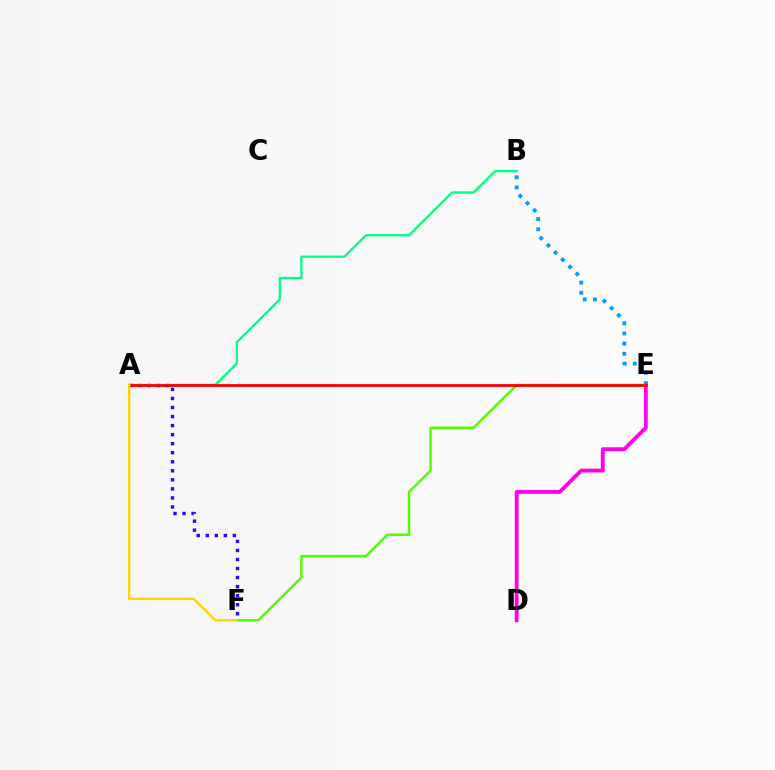{('B', 'E'): [{'color': '#009eff', 'line_style': 'dotted', 'thickness': 2.76}], ('A', 'F'): [{'color': '#3700ff', 'line_style': 'dotted', 'thickness': 2.46}, {'color': '#ffd500', 'line_style': 'solid', 'thickness': 1.71}], ('D', 'E'): [{'color': '#ff00ed', 'line_style': 'solid', 'thickness': 2.76}], ('E', 'F'): [{'color': '#4fff00', 'line_style': 'solid', 'thickness': 1.78}], ('A', 'B'): [{'color': '#00ff86', 'line_style': 'solid', 'thickness': 1.67}], ('A', 'E'): [{'color': '#ff0000', 'line_style': 'solid', 'thickness': 2.02}]}